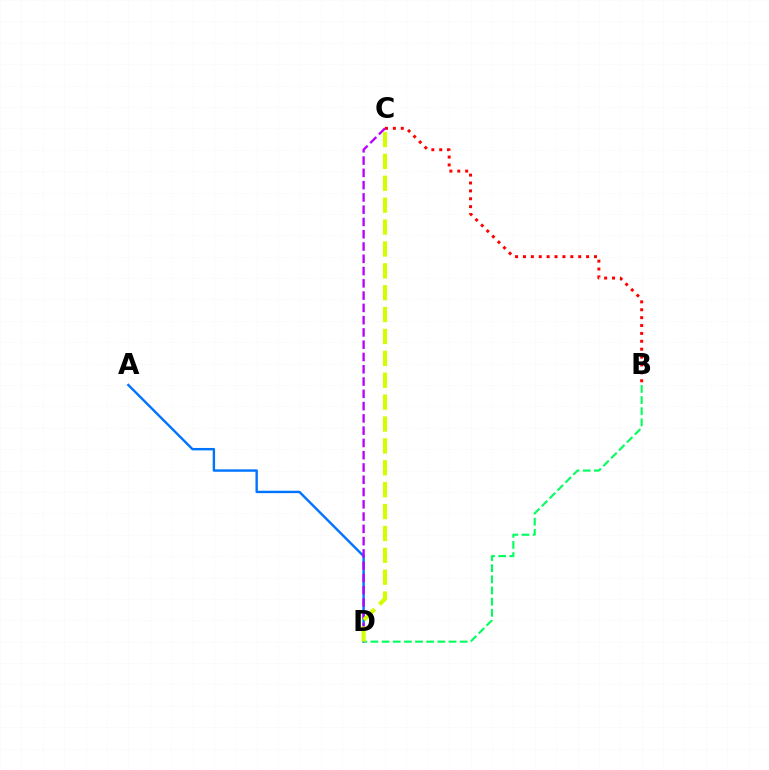{('B', 'C'): [{'color': '#ff0000', 'line_style': 'dotted', 'thickness': 2.14}], ('A', 'D'): [{'color': '#0074ff', 'line_style': 'solid', 'thickness': 1.73}], ('B', 'D'): [{'color': '#00ff5c', 'line_style': 'dashed', 'thickness': 1.52}], ('C', 'D'): [{'color': '#b900ff', 'line_style': 'dashed', 'thickness': 1.67}, {'color': '#d1ff00', 'line_style': 'dashed', 'thickness': 2.97}]}